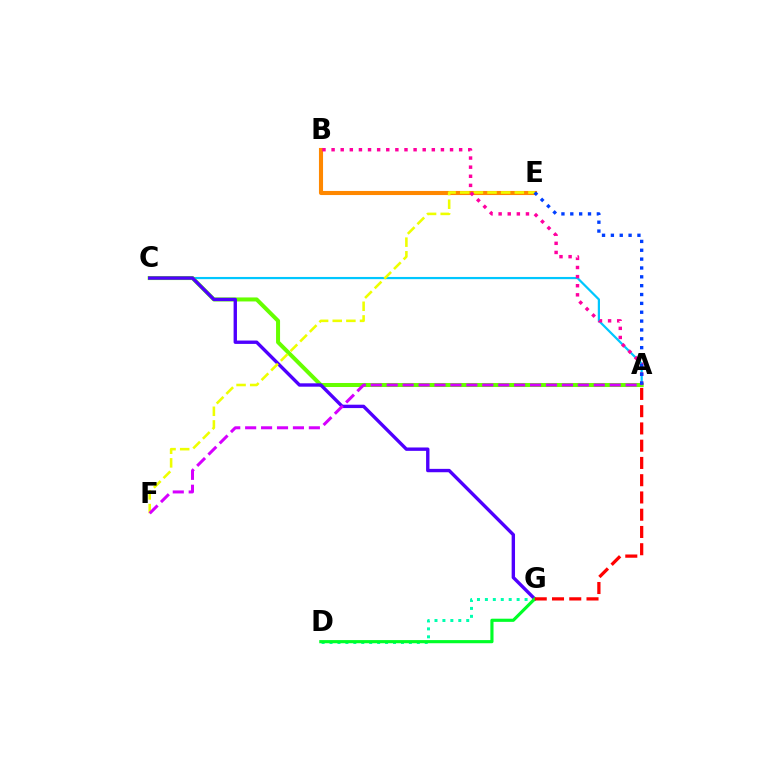{('A', 'C'): [{'color': '#00c7ff', 'line_style': 'solid', 'thickness': 1.59}, {'color': '#66ff00', 'line_style': 'solid', 'thickness': 2.89}], ('D', 'G'): [{'color': '#00ffaf', 'line_style': 'dotted', 'thickness': 2.16}, {'color': '#00ff27', 'line_style': 'solid', 'thickness': 2.27}], ('C', 'G'): [{'color': '#4f00ff', 'line_style': 'solid', 'thickness': 2.43}], ('B', 'E'): [{'color': '#ff8800', 'line_style': 'solid', 'thickness': 2.95}], ('E', 'F'): [{'color': '#eeff00', 'line_style': 'dashed', 'thickness': 1.85}], ('A', 'G'): [{'color': '#ff0000', 'line_style': 'dashed', 'thickness': 2.34}], ('A', 'B'): [{'color': '#ff00a0', 'line_style': 'dotted', 'thickness': 2.48}], ('A', 'E'): [{'color': '#003fff', 'line_style': 'dotted', 'thickness': 2.41}], ('A', 'F'): [{'color': '#d600ff', 'line_style': 'dashed', 'thickness': 2.16}]}